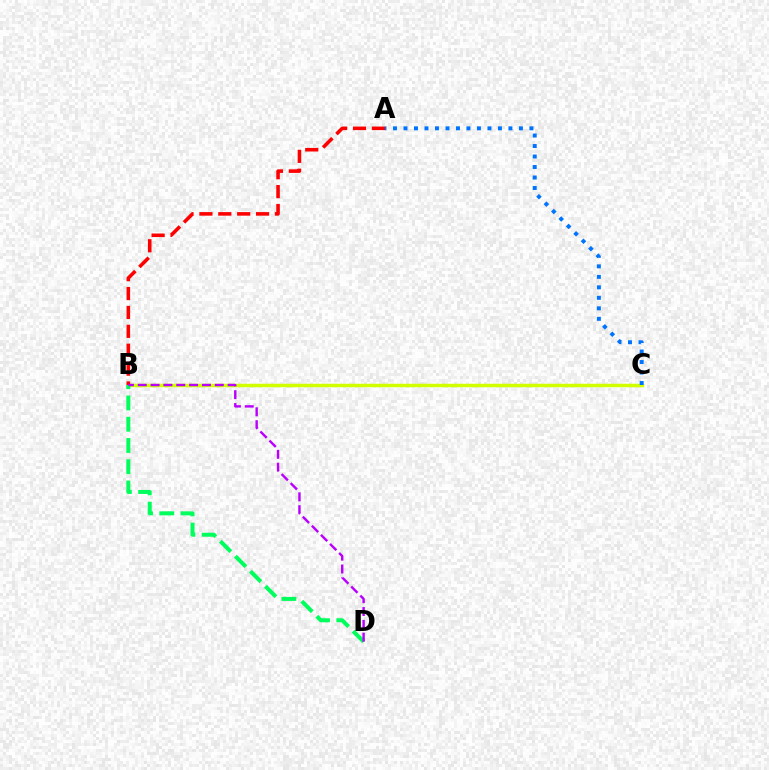{('B', 'C'): [{'color': '#d1ff00', 'line_style': 'solid', 'thickness': 2.51}], ('A', 'B'): [{'color': '#ff0000', 'line_style': 'dashed', 'thickness': 2.57}], ('B', 'D'): [{'color': '#00ff5c', 'line_style': 'dashed', 'thickness': 2.89}, {'color': '#b900ff', 'line_style': 'dashed', 'thickness': 1.74}], ('A', 'C'): [{'color': '#0074ff', 'line_style': 'dotted', 'thickness': 2.85}]}